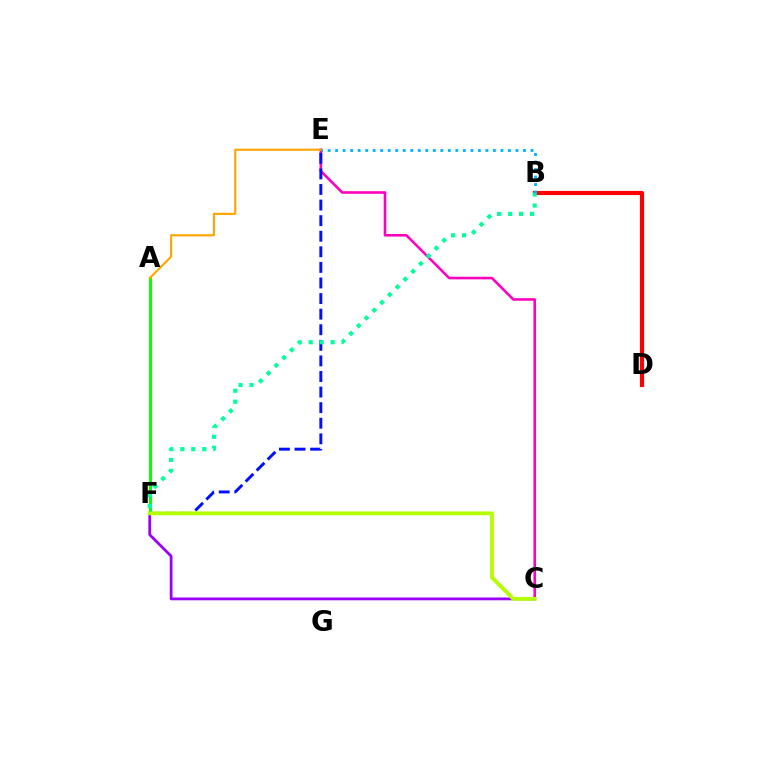{('C', 'E'): [{'color': '#ff00bd', 'line_style': 'solid', 'thickness': 1.87}], ('C', 'F'): [{'color': '#9b00ff', 'line_style': 'solid', 'thickness': 2.0}, {'color': '#b3ff00', 'line_style': 'solid', 'thickness': 2.75}], ('E', 'F'): [{'color': '#0010ff', 'line_style': 'dashed', 'thickness': 2.12}], ('B', 'D'): [{'color': '#ff0000', 'line_style': 'solid', 'thickness': 3.0}], ('A', 'F'): [{'color': '#08ff00', 'line_style': 'solid', 'thickness': 2.14}], ('B', 'F'): [{'color': '#00ff9d', 'line_style': 'dotted', 'thickness': 2.98}], ('A', 'E'): [{'color': '#ffa500', 'line_style': 'solid', 'thickness': 1.53}], ('B', 'E'): [{'color': '#00b5ff', 'line_style': 'dotted', 'thickness': 2.04}]}